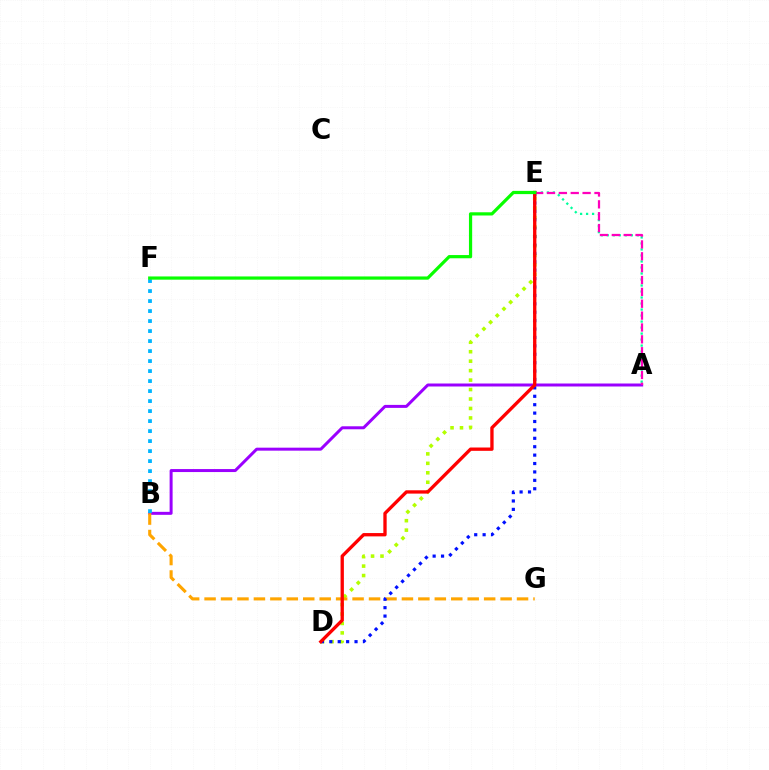{('A', 'E'): [{'color': '#00ff9d', 'line_style': 'dotted', 'thickness': 1.63}, {'color': '#ff00bd', 'line_style': 'dashed', 'thickness': 1.61}], ('D', 'E'): [{'color': '#b3ff00', 'line_style': 'dotted', 'thickness': 2.57}, {'color': '#0010ff', 'line_style': 'dotted', 'thickness': 2.28}, {'color': '#ff0000', 'line_style': 'solid', 'thickness': 2.39}], ('A', 'B'): [{'color': '#9b00ff', 'line_style': 'solid', 'thickness': 2.15}], ('B', 'G'): [{'color': '#ffa500', 'line_style': 'dashed', 'thickness': 2.23}], ('B', 'F'): [{'color': '#00b5ff', 'line_style': 'dotted', 'thickness': 2.72}], ('E', 'F'): [{'color': '#08ff00', 'line_style': 'solid', 'thickness': 2.31}]}